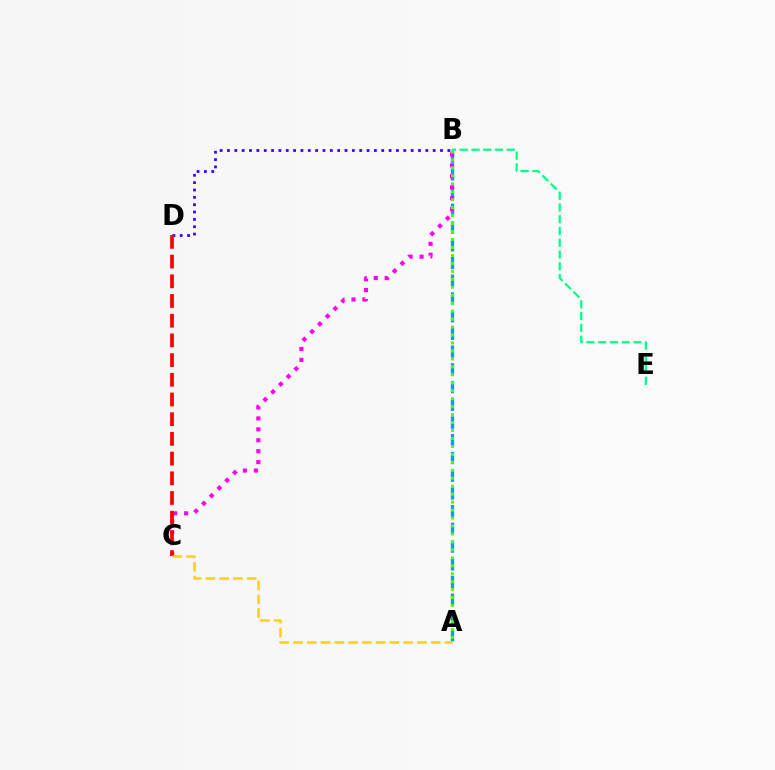{('A', 'B'): [{'color': '#009eff', 'line_style': 'dashed', 'thickness': 2.41}, {'color': '#4fff00', 'line_style': 'dotted', 'thickness': 2.16}], ('B', 'C'): [{'color': '#ff00ed', 'line_style': 'dotted', 'thickness': 2.97}], ('B', 'D'): [{'color': '#3700ff', 'line_style': 'dotted', 'thickness': 2.0}], ('C', 'D'): [{'color': '#ff0000', 'line_style': 'dashed', 'thickness': 2.68}], ('A', 'C'): [{'color': '#ffd500', 'line_style': 'dashed', 'thickness': 1.87}], ('B', 'E'): [{'color': '#00ff86', 'line_style': 'dashed', 'thickness': 1.6}]}